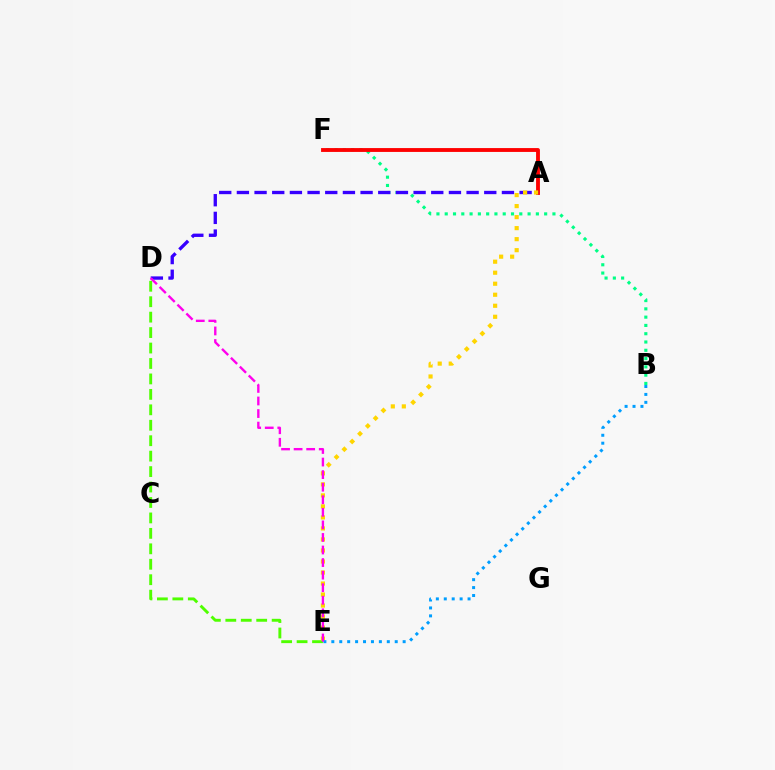{('B', 'F'): [{'color': '#00ff86', 'line_style': 'dotted', 'thickness': 2.25}], ('D', 'E'): [{'color': '#4fff00', 'line_style': 'dashed', 'thickness': 2.1}, {'color': '#ff00ed', 'line_style': 'dashed', 'thickness': 1.71}], ('A', 'F'): [{'color': '#ff0000', 'line_style': 'solid', 'thickness': 2.77}], ('A', 'D'): [{'color': '#3700ff', 'line_style': 'dashed', 'thickness': 2.4}], ('A', 'E'): [{'color': '#ffd500', 'line_style': 'dotted', 'thickness': 2.99}], ('B', 'E'): [{'color': '#009eff', 'line_style': 'dotted', 'thickness': 2.15}]}